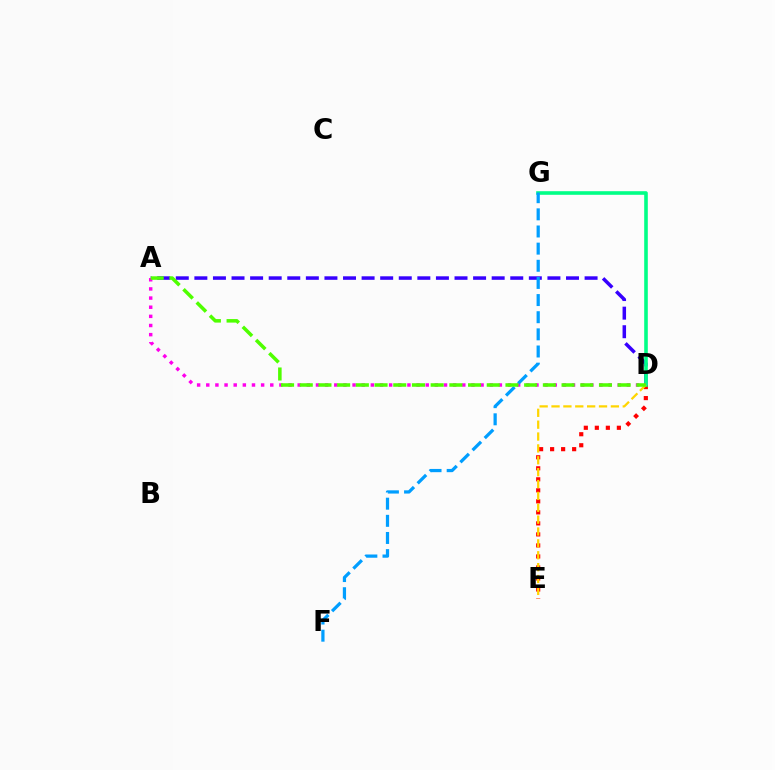{('D', 'E'): [{'color': '#ff0000', 'line_style': 'dotted', 'thickness': 2.99}, {'color': '#ffd500', 'line_style': 'dashed', 'thickness': 1.61}], ('A', 'D'): [{'color': '#3700ff', 'line_style': 'dashed', 'thickness': 2.52}, {'color': '#ff00ed', 'line_style': 'dotted', 'thickness': 2.48}, {'color': '#4fff00', 'line_style': 'dashed', 'thickness': 2.54}], ('D', 'G'): [{'color': '#00ff86', 'line_style': 'solid', 'thickness': 2.59}], ('F', 'G'): [{'color': '#009eff', 'line_style': 'dashed', 'thickness': 2.33}]}